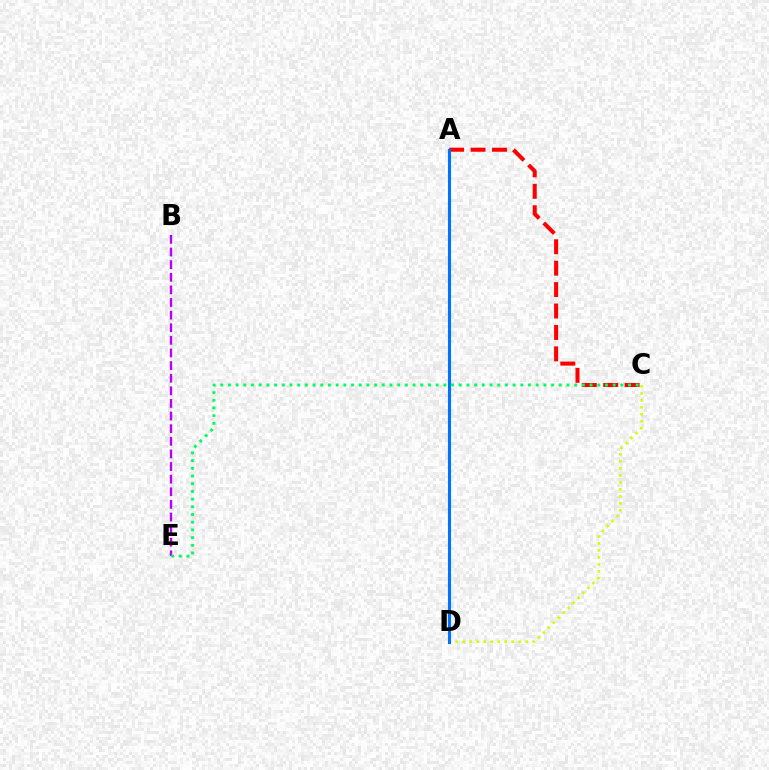{('A', 'C'): [{'color': '#ff0000', 'line_style': 'dashed', 'thickness': 2.91}], ('B', 'E'): [{'color': '#b900ff', 'line_style': 'dashed', 'thickness': 1.71}], ('C', 'D'): [{'color': '#d1ff00', 'line_style': 'dotted', 'thickness': 1.9}], ('A', 'D'): [{'color': '#0074ff', 'line_style': 'solid', 'thickness': 2.23}], ('C', 'E'): [{'color': '#00ff5c', 'line_style': 'dotted', 'thickness': 2.09}]}